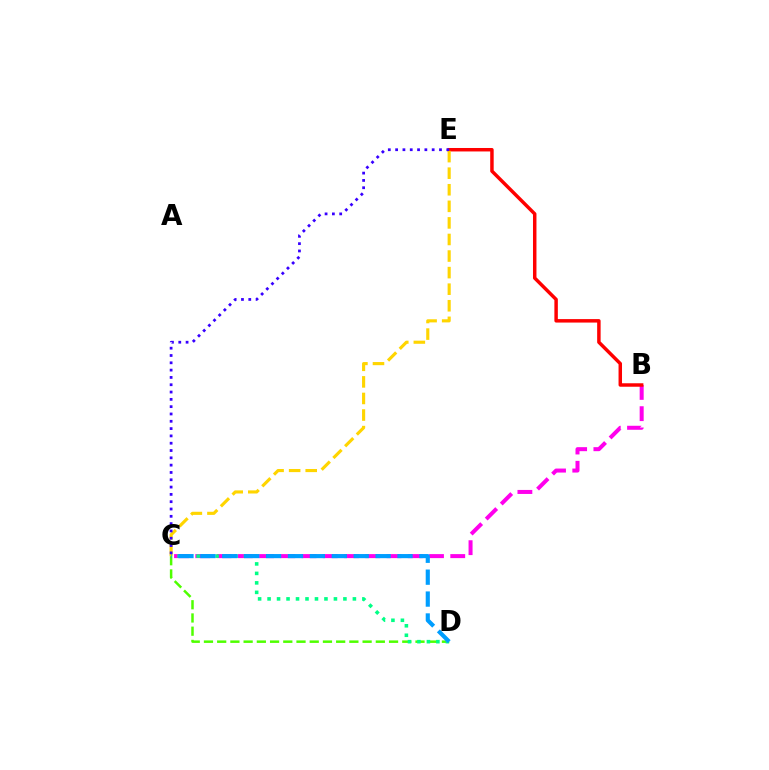{('B', 'C'): [{'color': '#ff00ed', 'line_style': 'dashed', 'thickness': 2.89}], ('B', 'E'): [{'color': '#ff0000', 'line_style': 'solid', 'thickness': 2.5}], ('C', 'E'): [{'color': '#ffd500', 'line_style': 'dashed', 'thickness': 2.25}, {'color': '#3700ff', 'line_style': 'dotted', 'thickness': 1.99}], ('C', 'D'): [{'color': '#4fff00', 'line_style': 'dashed', 'thickness': 1.8}, {'color': '#00ff86', 'line_style': 'dotted', 'thickness': 2.58}, {'color': '#009eff', 'line_style': 'dashed', 'thickness': 2.98}]}